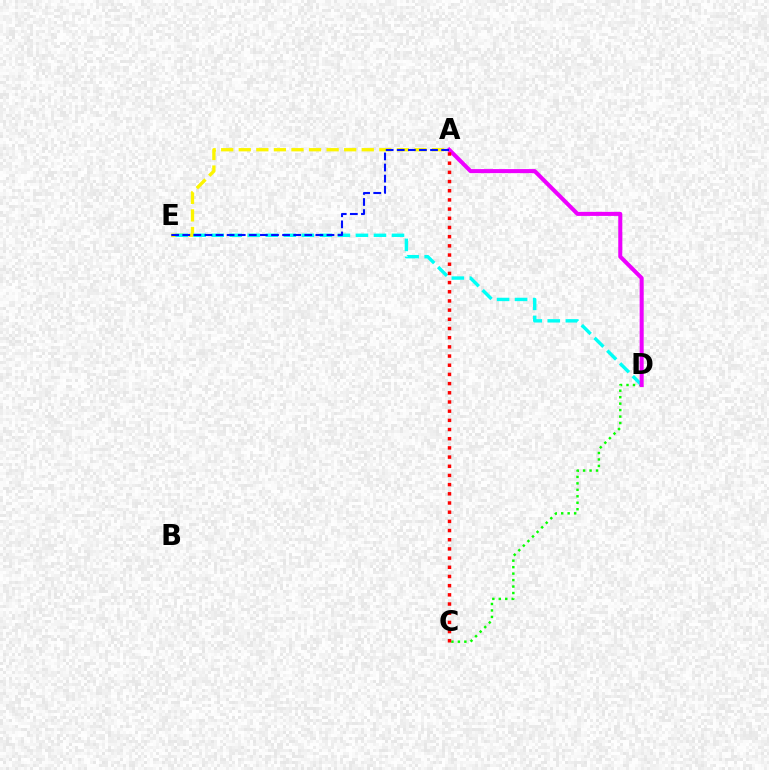{('C', 'D'): [{'color': '#08ff00', 'line_style': 'dotted', 'thickness': 1.76}], ('A', 'E'): [{'color': '#fcf500', 'line_style': 'dashed', 'thickness': 2.39}, {'color': '#0010ff', 'line_style': 'dashed', 'thickness': 1.51}], ('D', 'E'): [{'color': '#00fff6', 'line_style': 'dashed', 'thickness': 2.45}], ('A', 'D'): [{'color': '#ee00ff', 'line_style': 'solid', 'thickness': 2.91}], ('A', 'C'): [{'color': '#ff0000', 'line_style': 'dotted', 'thickness': 2.5}]}